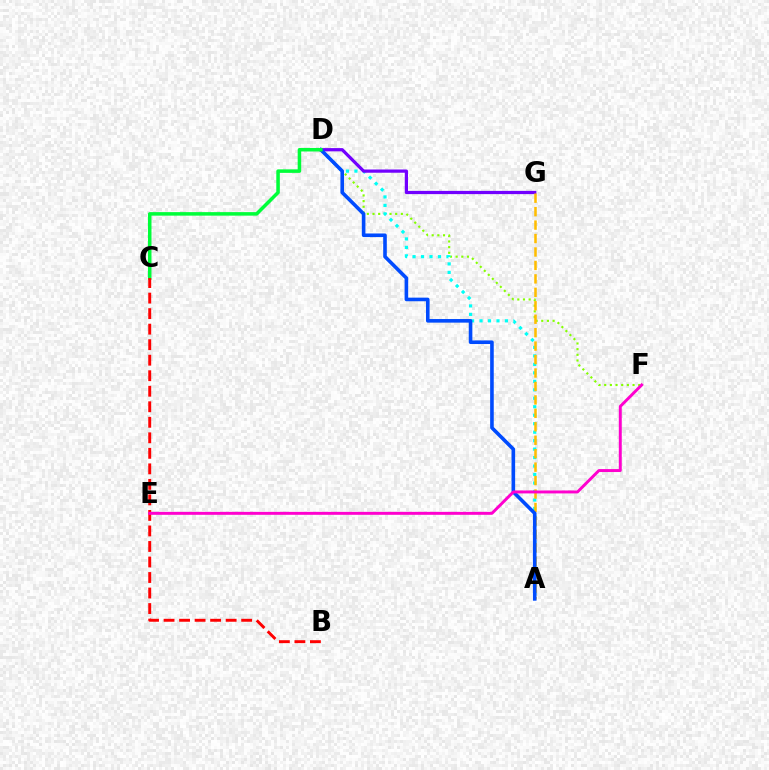{('D', 'F'): [{'color': '#84ff00', 'line_style': 'dotted', 'thickness': 1.54}], ('A', 'D'): [{'color': '#00fff6', 'line_style': 'dotted', 'thickness': 2.3}, {'color': '#004bff', 'line_style': 'solid', 'thickness': 2.59}], ('D', 'G'): [{'color': '#7200ff', 'line_style': 'solid', 'thickness': 2.33}], ('A', 'G'): [{'color': '#ffbd00', 'line_style': 'dashed', 'thickness': 1.83}], ('C', 'D'): [{'color': '#00ff39', 'line_style': 'solid', 'thickness': 2.53}], ('B', 'C'): [{'color': '#ff0000', 'line_style': 'dashed', 'thickness': 2.11}], ('E', 'F'): [{'color': '#ff00cf', 'line_style': 'solid', 'thickness': 2.12}]}